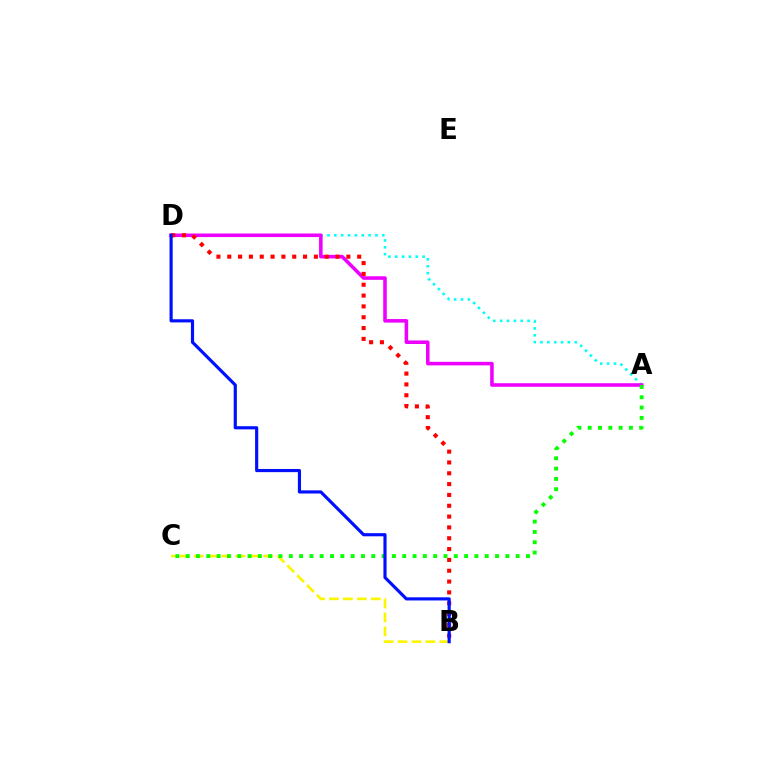{('B', 'C'): [{'color': '#fcf500', 'line_style': 'dashed', 'thickness': 1.89}], ('A', 'D'): [{'color': '#00fff6', 'line_style': 'dotted', 'thickness': 1.86}, {'color': '#ee00ff', 'line_style': 'solid', 'thickness': 2.56}], ('B', 'D'): [{'color': '#ff0000', 'line_style': 'dotted', 'thickness': 2.94}, {'color': '#0010ff', 'line_style': 'solid', 'thickness': 2.27}], ('A', 'C'): [{'color': '#08ff00', 'line_style': 'dotted', 'thickness': 2.8}]}